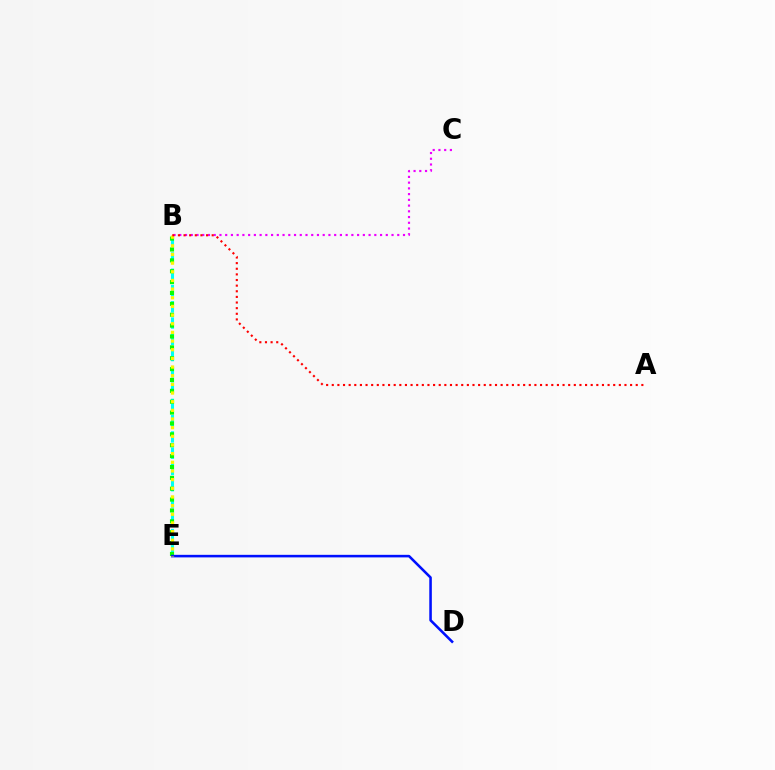{('B', 'E'): [{'color': '#00fff6', 'line_style': 'dashed', 'thickness': 2.21}, {'color': '#08ff00', 'line_style': 'dotted', 'thickness': 2.95}, {'color': '#fcf500', 'line_style': 'dotted', 'thickness': 2.35}], ('D', 'E'): [{'color': '#0010ff', 'line_style': 'solid', 'thickness': 1.84}], ('B', 'C'): [{'color': '#ee00ff', 'line_style': 'dotted', 'thickness': 1.56}], ('A', 'B'): [{'color': '#ff0000', 'line_style': 'dotted', 'thickness': 1.53}]}